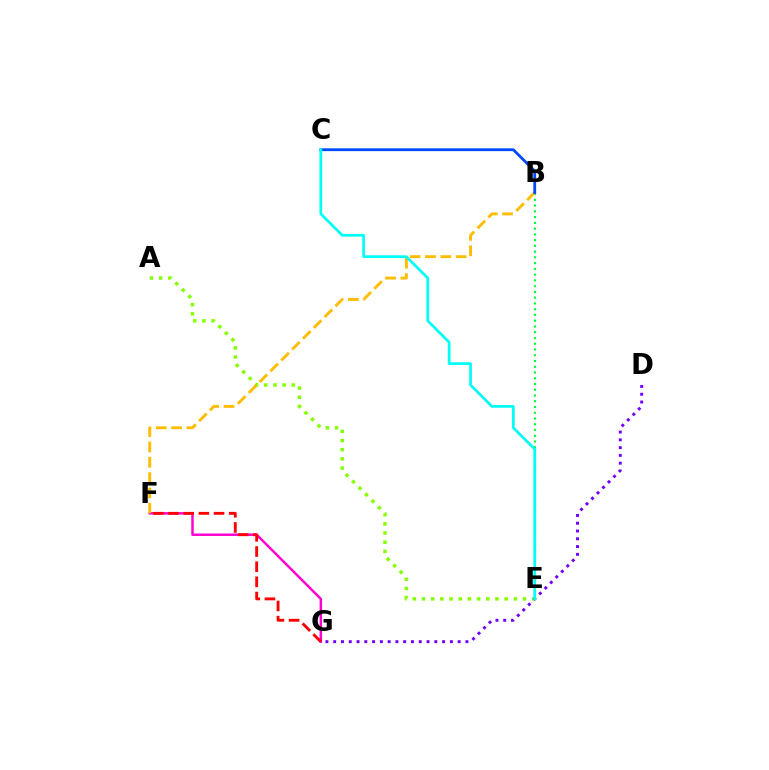{('B', 'E'): [{'color': '#00ff39', 'line_style': 'dotted', 'thickness': 1.56}], ('A', 'E'): [{'color': '#84ff00', 'line_style': 'dotted', 'thickness': 2.5}], ('F', 'G'): [{'color': '#ff00cf', 'line_style': 'solid', 'thickness': 1.78}, {'color': '#ff0000', 'line_style': 'dashed', 'thickness': 2.06}], ('B', 'F'): [{'color': '#ffbd00', 'line_style': 'dashed', 'thickness': 2.08}], ('B', 'C'): [{'color': '#004bff', 'line_style': 'solid', 'thickness': 2.03}], ('D', 'G'): [{'color': '#7200ff', 'line_style': 'dotted', 'thickness': 2.11}], ('C', 'E'): [{'color': '#00fff6', 'line_style': 'solid', 'thickness': 1.96}]}